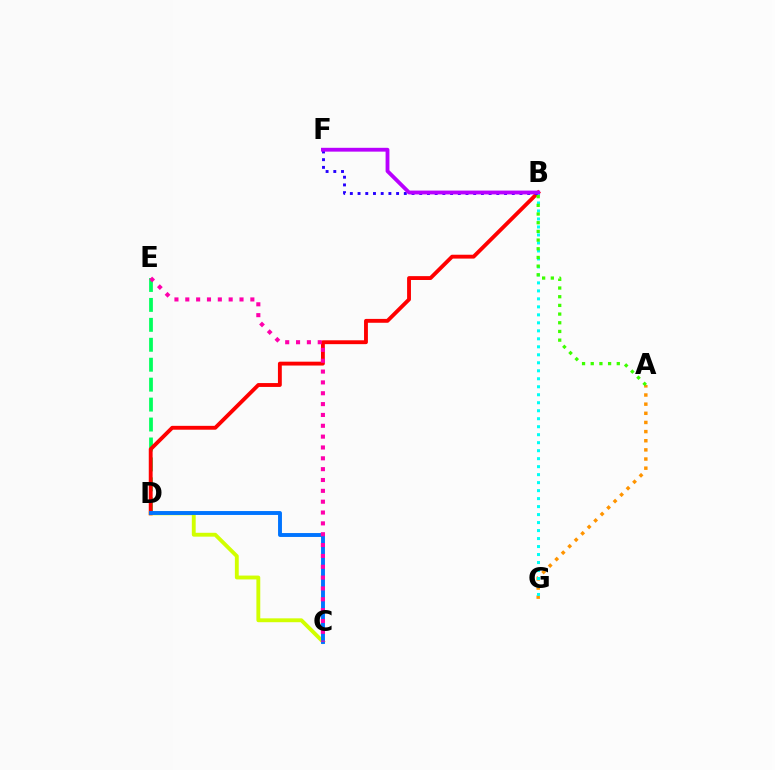{('C', 'D'): [{'color': '#d1ff00', 'line_style': 'solid', 'thickness': 2.78}, {'color': '#0074ff', 'line_style': 'solid', 'thickness': 2.81}], ('D', 'E'): [{'color': '#00ff5c', 'line_style': 'dashed', 'thickness': 2.71}], ('B', 'D'): [{'color': '#ff0000', 'line_style': 'solid', 'thickness': 2.78}], ('A', 'G'): [{'color': '#ff9400', 'line_style': 'dotted', 'thickness': 2.48}], ('B', 'G'): [{'color': '#00fff6', 'line_style': 'dotted', 'thickness': 2.17}], ('B', 'F'): [{'color': '#2500ff', 'line_style': 'dotted', 'thickness': 2.09}, {'color': '#b900ff', 'line_style': 'solid', 'thickness': 2.75}], ('C', 'E'): [{'color': '#ff00ac', 'line_style': 'dotted', 'thickness': 2.95}], ('A', 'B'): [{'color': '#3dff00', 'line_style': 'dotted', 'thickness': 2.36}]}